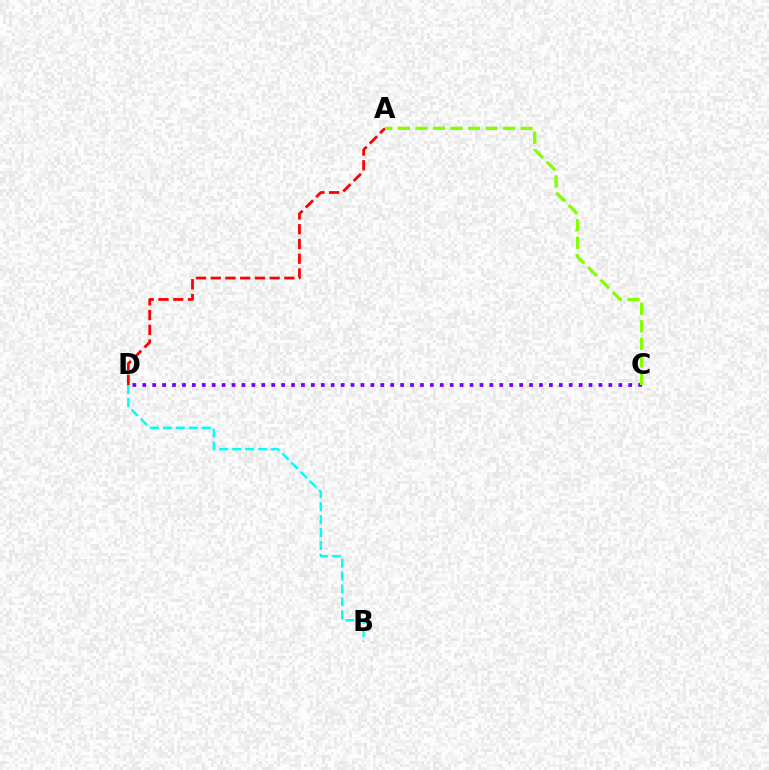{('A', 'D'): [{'color': '#ff0000', 'line_style': 'dashed', 'thickness': 2.0}], ('C', 'D'): [{'color': '#7200ff', 'line_style': 'dotted', 'thickness': 2.69}], ('A', 'C'): [{'color': '#84ff00', 'line_style': 'dashed', 'thickness': 2.38}], ('B', 'D'): [{'color': '#00fff6', 'line_style': 'dashed', 'thickness': 1.76}]}